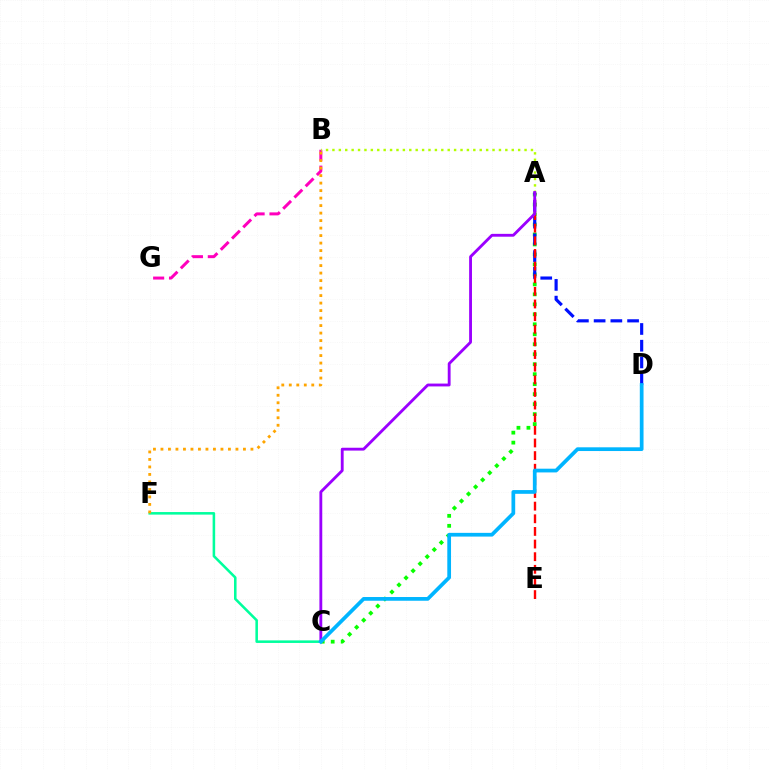{('B', 'G'): [{'color': '#ff00bd', 'line_style': 'dashed', 'thickness': 2.16}], ('C', 'F'): [{'color': '#00ff9d', 'line_style': 'solid', 'thickness': 1.84}], ('A', 'C'): [{'color': '#08ff00', 'line_style': 'dotted', 'thickness': 2.71}, {'color': '#9b00ff', 'line_style': 'solid', 'thickness': 2.05}], ('A', 'D'): [{'color': '#0010ff', 'line_style': 'dashed', 'thickness': 2.27}], ('A', 'E'): [{'color': '#ff0000', 'line_style': 'dashed', 'thickness': 1.72}], ('A', 'B'): [{'color': '#b3ff00', 'line_style': 'dotted', 'thickness': 1.74}], ('C', 'D'): [{'color': '#00b5ff', 'line_style': 'solid', 'thickness': 2.69}], ('B', 'F'): [{'color': '#ffa500', 'line_style': 'dotted', 'thickness': 2.04}]}